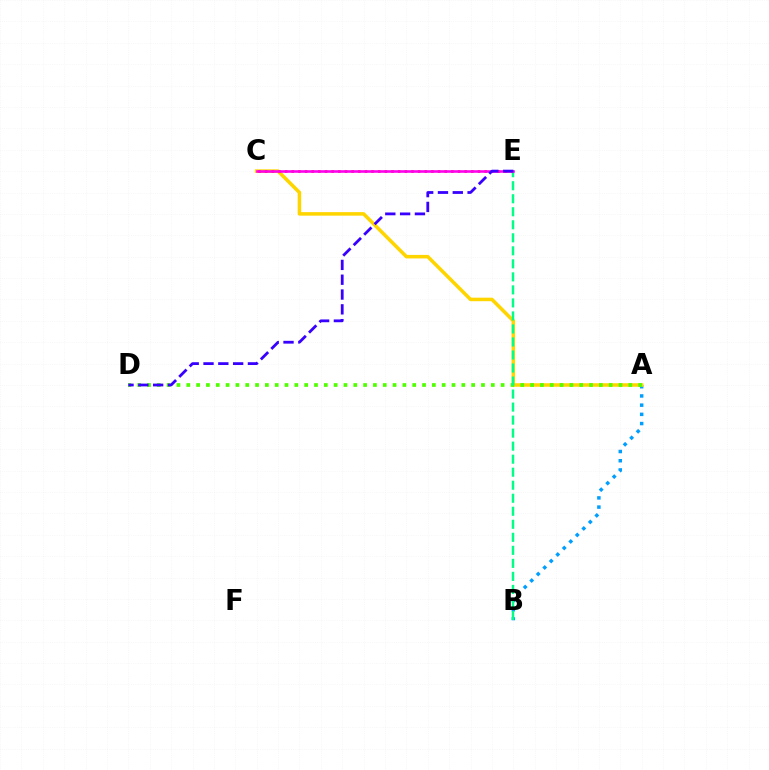{('A', 'B'): [{'color': '#009eff', 'line_style': 'dotted', 'thickness': 2.5}], ('A', 'C'): [{'color': '#ffd500', 'line_style': 'solid', 'thickness': 2.54}], ('A', 'D'): [{'color': '#4fff00', 'line_style': 'dotted', 'thickness': 2.67}], ('C', 'E'): [{'color': '#ff0000', 'line_style': 'dotted', 'thickness': 1.81}, {'color': '#ff00ed', 'line_style': 'solid', 'thickness': 1.85}], ('B', 'E'): [{'color': '#00ff86', 'line_style': 'dashed', 'thickness': 1.77}], ('D', 'E'): [{'color': '#3700ff', 'line_style': 'dashed', 'thickness': 2.01}]}